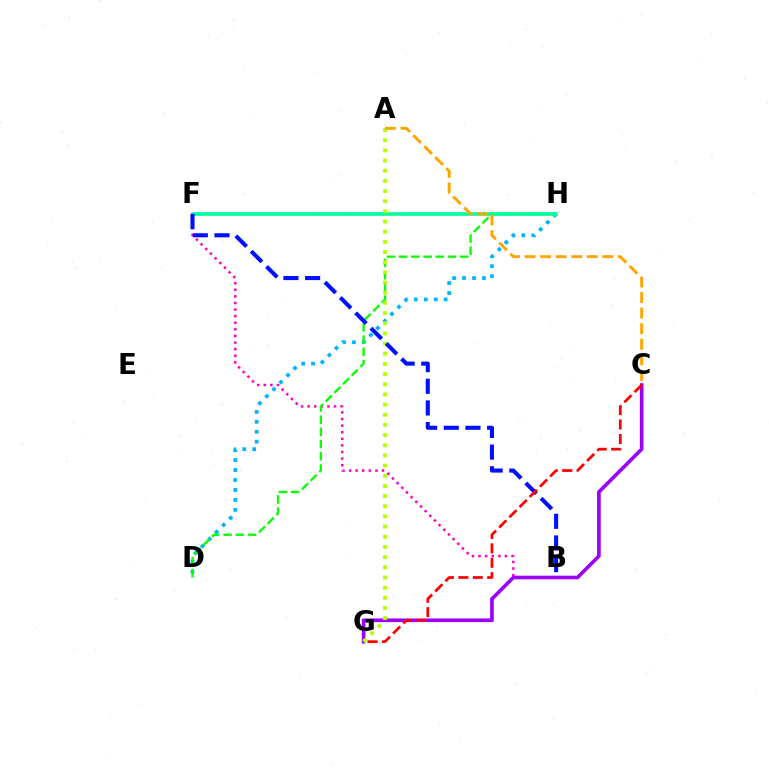{('B', 'F'): [{'color': '#ff00bd', 'line_style': 'dotted', 'thickness': 1.79}, {'color': '#0010ff', 'line_style': 'dashed', 'thickness': 2.94}], ('C', 'G'): [{'color': '#9b00ff', 'line_style': 'solid', 'thickness': 2.62}, {'color': '#ff0000', 'line_style': 'dashed', 'thickness': 1.96}], ('D', 'H'): [{'color': '#00b5ff', 'line_style': 'dotted', 'thickness': 2.7}, {'color': '#08ff00', 'line_style': 'dashed', 'thickness': 1.66}], ('F', 'H'): [{'color': '#00ff9d', 'line_style': 'solid', 'thickness': 2.62}], ('A', 'G'): [{'color': '#b3ff00', 'line_style': 'dotted', 'thickness': 2.76}], ('A', 'C'): [{'color': '#ffa500', 'line_style': 'dashed', 'thickness': 2.11}]}